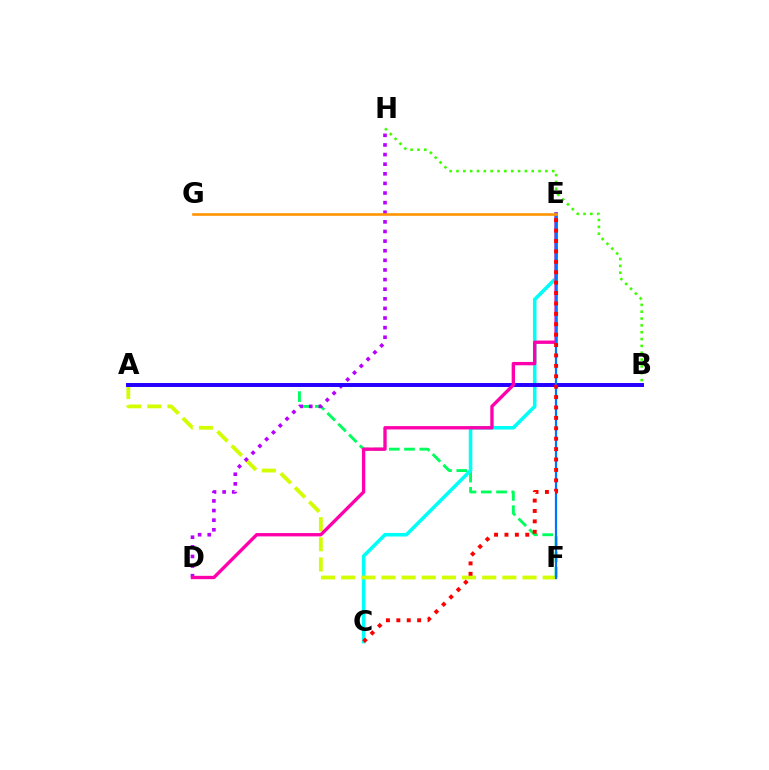{('B', 'H'): [{'color': '#3dff00', 'line_style': 'dotted', 'thickness': 1.86}], ('A', 'F'): [{'color': '#00ff5c', 'line_style': 'dashed', 'thickness': 2.08}, {'color': '#d1ff00', 'line_style': 'dashed', 'thickness': 2.74}], ('C', 'E'): [{'color': '#00fff6', 'line_style': 'solid', 'thickness': 2.57}, {'color': '#ff0000', 'line_style': 'dotted', 'thickness': 2.83}], ('D', 'H'): [{'color': '#b900ff', 'line_style': 'dotted', 'thickness': 2.61}], ('A', 'B'): [{'color': '#2500ff', 'line_style': 'solid', 'thickness': 2.85}], ('D', 'E'): [{'color': '#ff00ac', 'line_style': 'solid', 'thickness': 2.41}], ('E', 'F'): [{'color': '#0074ff', 'line_style': 'solid', 'thickness': 1.6}], ('E', 'G'): [{'color': '#ff9400', 'line_style': 'solid', 'thickness': 1.86}]}